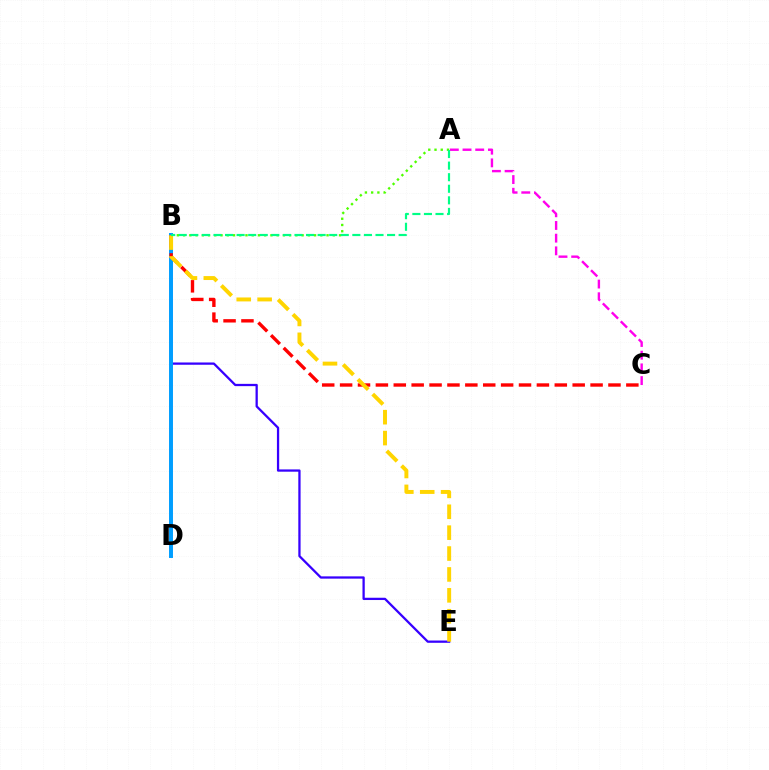{('A', 'C'): [{'color': '#ff00ed', 'line_style': 'dashed', 'thickness': 1.72}], ('B', 'E'): [{'color': '#3700ff', 'line_style': 'solid', 'thickness': 1.64}, {'color': '#ffd500', 'line_style': 'dashed', 'thickness': 2.84}], ('B', 'D'): [{'color': '#009eff', 'line_style': 'solid', 'thickness': 2.84}], ('B', 'C'): [{'color': '#ff0000', 'line_style': 'dashed', 'thickness': 2.43}], ('A', 'B'): [{'color': '#4fff00', 'line_style': 'dotted', 'thickness': 1.69}, {'color': '#00ff86', 'line_style': 'dashed', 'thickness': 1.57}]}